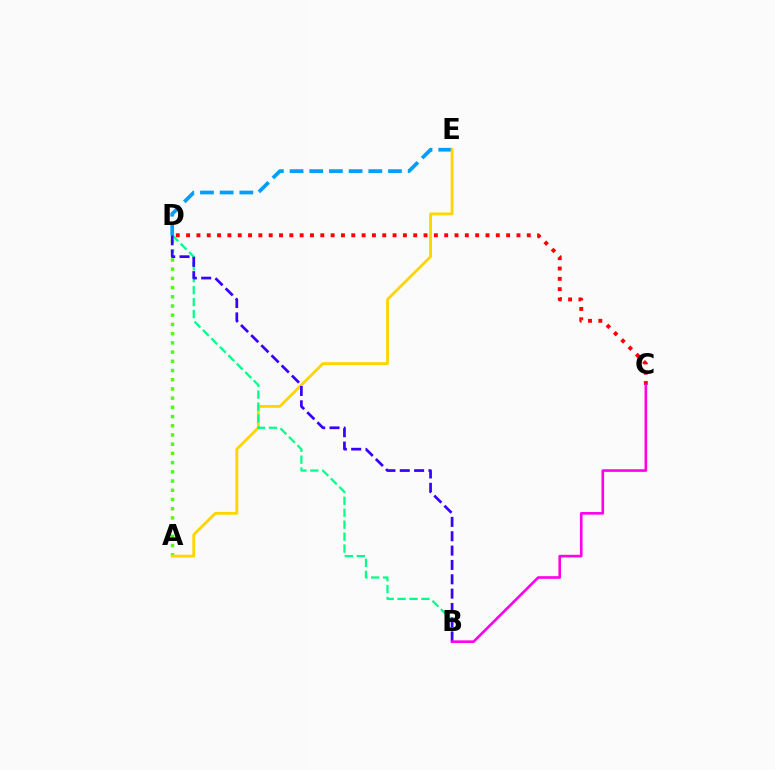{('D', 'E'): [{'color': '#009eff', 'line_style': 'dashed', 'thickness': 2.67}], ('A', 'D'): [{'color': '#4fff00', 'line_style': 'dotted', 'thickness': 2.5}], ('A', 'E'): [{'color': '#ffd500', 'line_style': 'solid', 'thickness': 2.03}], ('B', 'D'): [{'color': '#00ff86', 'line_style': 'dashed', 'thickness': 1.62}, {'color': '#3700ff', 'line_style': 'dashed', 'thickness': 1.95}], ('C', 'D'): [{'color': '#ff0000', 'line_style': 'dotted', 'thickness': 2.8}], ('B', 'C'): [{'color': '#ff00ed', 'line_style': 'solid', 'thickness': 1.89}]}